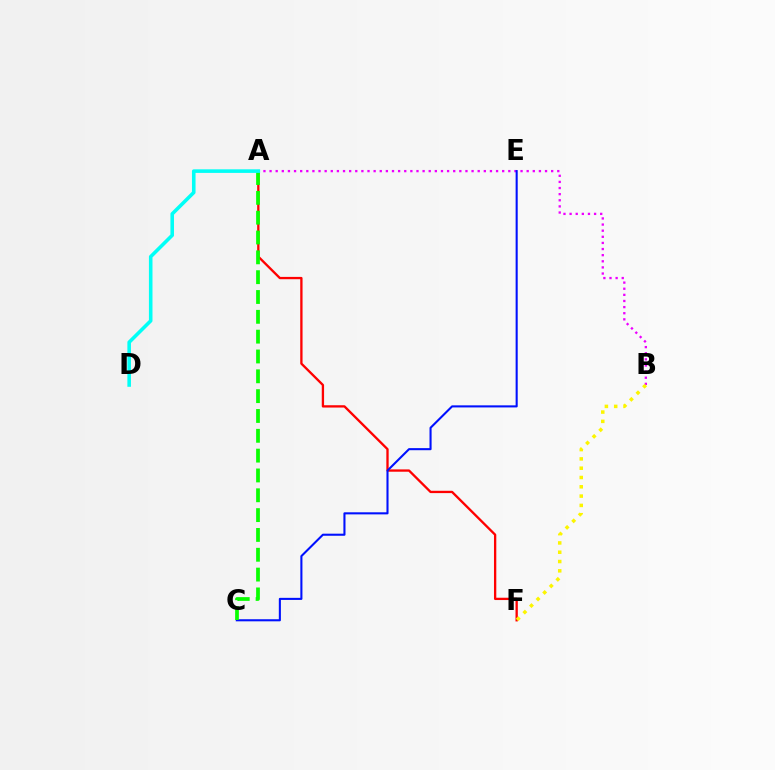{('A', 'B'): [{'color': '#ee00ff', 'line_style': 'dotted', 'thickness': 1.66}], ('A', 'F'): [{'color': '#ff0000', 'line_style': 'solid', 'thickness': 1.67}], ('C', 'E'): [{'color': '#0010ff', 'line_style': 'solid', 'thickness': 1.5}], ('A', 'C'): [{'color': '#08ff00', 'line_style': 'dashed', 'thickness': 2.69}], ('A', 'D'): [{'color': '#00fff6', 'line_style': 'solid', 'thickness': 2.58}], ('B', 'F'): [{'color': '#fcf500', 'line_style': 'dotted', 'thickness': 2.53}]}